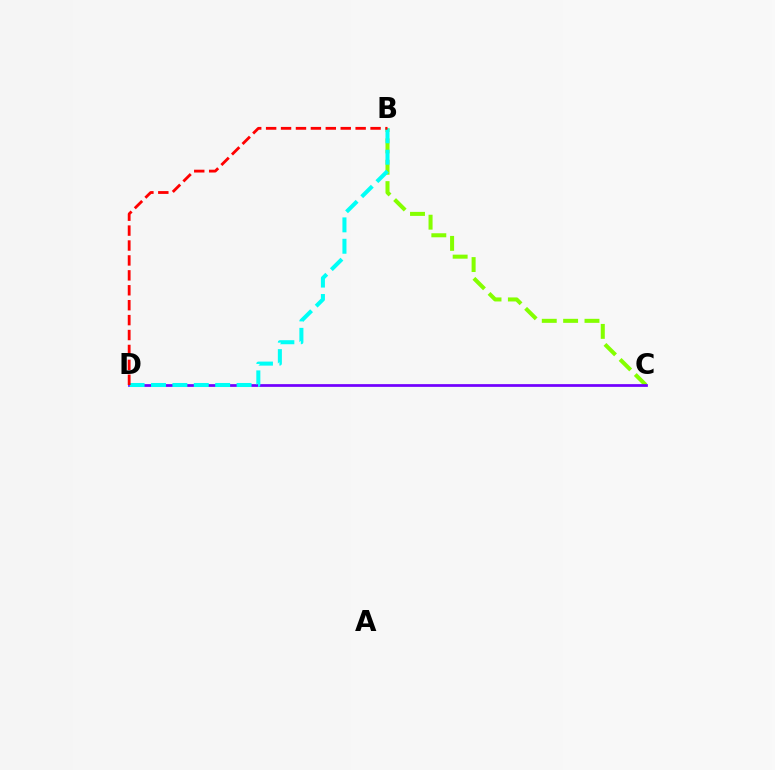{('B', 'C'): [{'color': '#84ff00', 'line_style': 'dashed', 'thickness': 2.9}], ('C', 'D'): [{'color': '#7200ff', 'line_style': 'solid', 'thickness': 1.97}], ('B', 'D'): [{'color': '#00fff6', 'line_style': 'dashed', 'thickness': 2.91}, {'color': '#ff0000', 'line_style': 'dashed', 'thickness': 2.03}]}